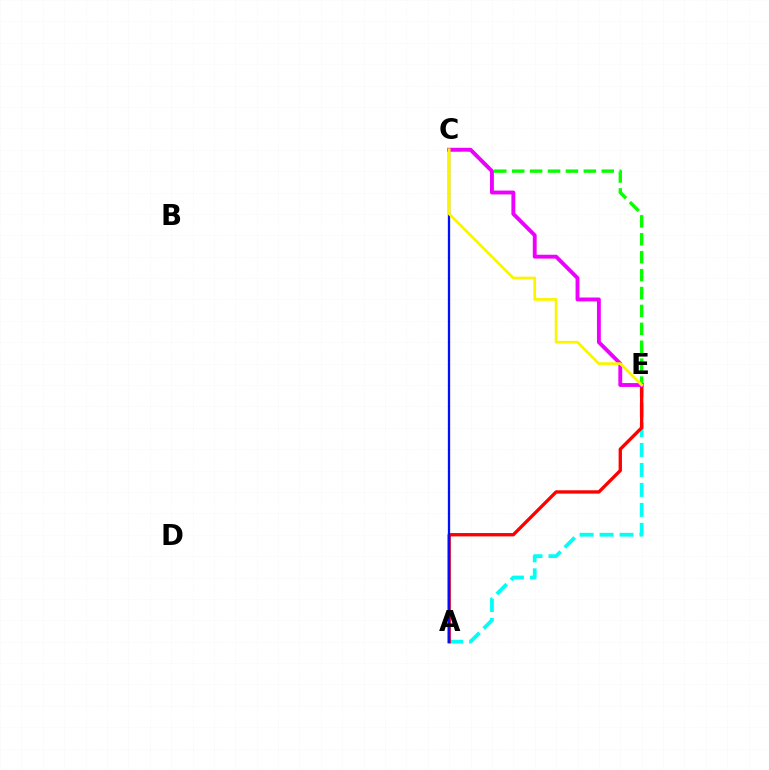{('A', 'E'): [{'color': '#00fff6', 'line_style': 'dashed', 'thickness': 2.71}, {'color': '#ff0000', 'line_style': 'solid', 'thickness': 2.4}], ('C', 'E'): [{'color': '#08ff00', 'line_style': 'dashed', 'thickness': 2.43}, {'color': '#ee00ff', 'line_style': 'solid', 'thickness': 2.79}, {'color': '#fcf500', 'line_style': 'solid', 'thickness': 1.97}], ('A', 'C'): [{'color': '#0010ff', 'line_style': 'solid', 'thickness': 1.66}]}